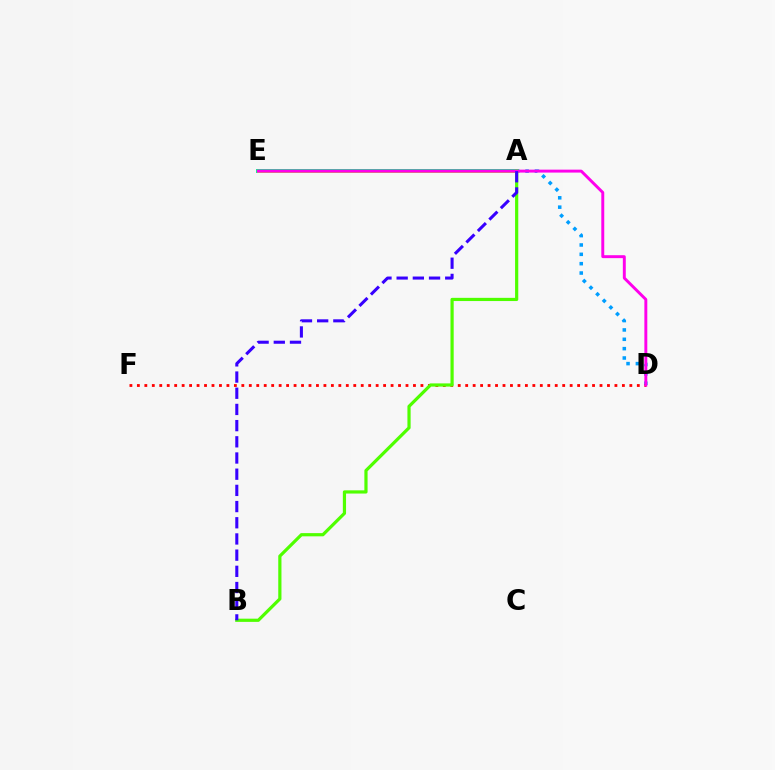{('A', 'D'): [{'color': '#009eff', 'line_style': 'dotted', 'thickness': 2.54}], ('D', 'F'): [{'color': '#ff0000', 'line_style': 'dotted', 'thickness': 2.03}], ('A', 'E'): [{'color': '#00ff86', 'line_style': 'solid', 'thickness': 2.86}, {'color': '#ffd500', 'line_style': 'solid', 'thickness': 1.81}], ('A', 'B'): [{'color': '#4fff00', 'line_style': 'solid', 'thickness': 2.3}, {'color': '#3700ff', 'line_style': 'dashed', 'thickness': 2.2}], ('D', 'E'): [{'color': '#ff00ed', 'line_style': 'solid', 'thickness': 2.11}]}